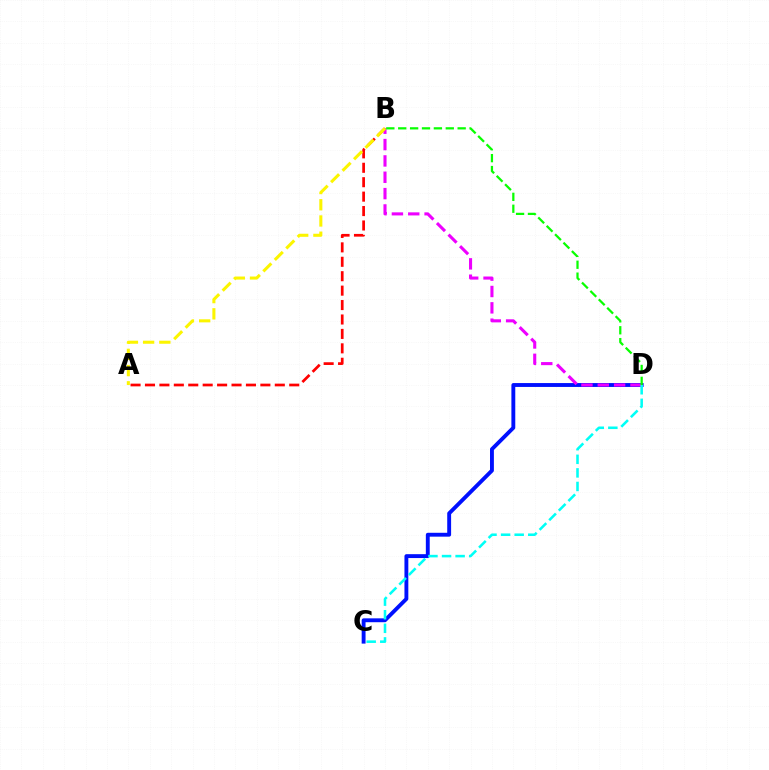{('C', 'D'): [{'color': '#0010ff', 'line_style': 'solid', 'thickness': 2.79}, {'color': '#00fff6', 'line_style': 'dashed', 'thickness': 1.85}], ('B', 'D'): [{'color': '#ee00ff', 'line_style': 'dashed', 'thickness': 2.22}, {'color': '#08ff00', 'line_style': 'dashed', 'thickness': 1.62}], ('A', 'B'): [{'color': '#ff0000', 'line_style': 'dashed', 'thickness': 1.96}, {'color': '#fcf500', 'line_style': 'dashed', 'thickness': 2.2}]}